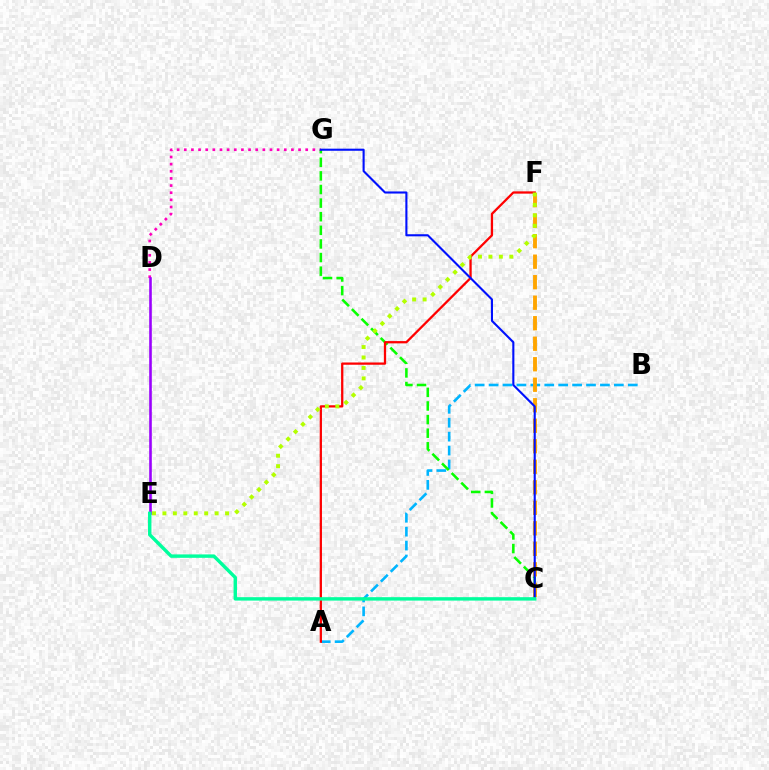{('A', 'B'): [{'color': '#00b5ff', 'line_style': 'dashed', 'thickness': 1.89}], ('C', 'G'): [{'color': '#08ff00', 'line_style': 'dashed', 'thickness': 1.85}, {'color': '#0010ff', 'line_style': 'solid', 'thickness': 1.51}], ('A', 'F'): [{'color': '#ff0000', 'line_style': 'solid', 'thickness': 1.64}], ('D', 'G'): [{'color': '#ff00bd', 'line_style': 'dotted', 'thickness': 1.94}], ('C', 'F'): [{'color': '#ffa500', 'line_style': 'dashed', 'thickness': 2.79}], ('E', 'F'): [{'color': '#b3ff00', 'line_style': 'dotted', 'thickness': 2.84}], ('D', 'E'): [{'color': '#9b00ff', 'line_style': 'solid', 'thickness': 1.88}], ('C', 'E'): [{'color': '#00ff9d', 'line_style': 'solid', 'thickness': 2.46}]}